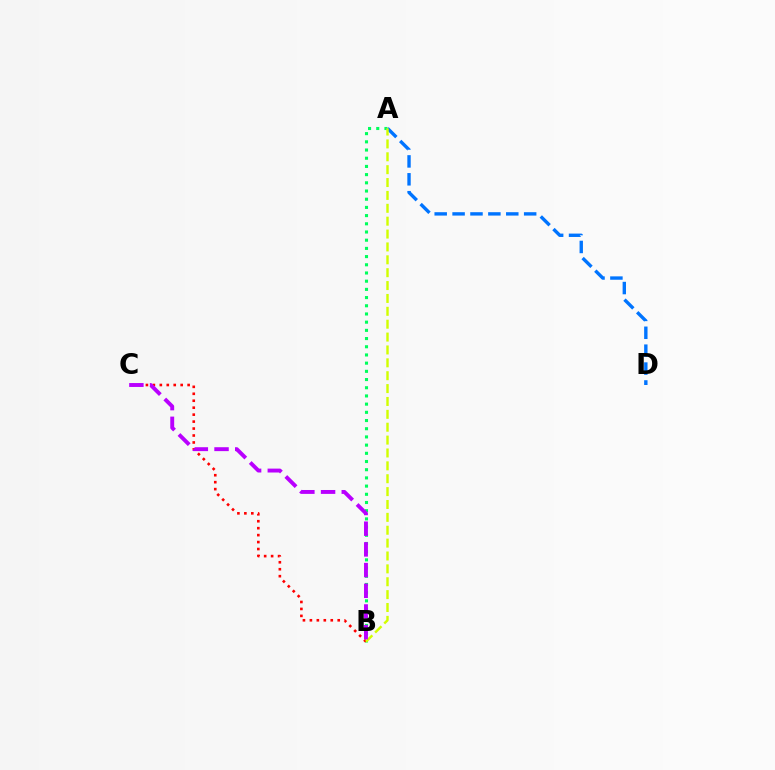{('A', 'B'): [{'color': '#00ff5c', 'line_style': 'dotted', 'thickness': 2.23}, {'color': '#d1ff00', 'line_style': 'dashed', 'thickness': 1.75}], ('B', 'C'): [{'color': '#ff0000', 'line_style': 'dotted', 'thickness': 1.89}, {'color': '#b900ff', 'line_style': 'dashed', 'thickness': 2.81}], ('A', 'D'): [{'color': '#0074ff', 'line_style': 'dashed', 'thickness': 2.43}]}